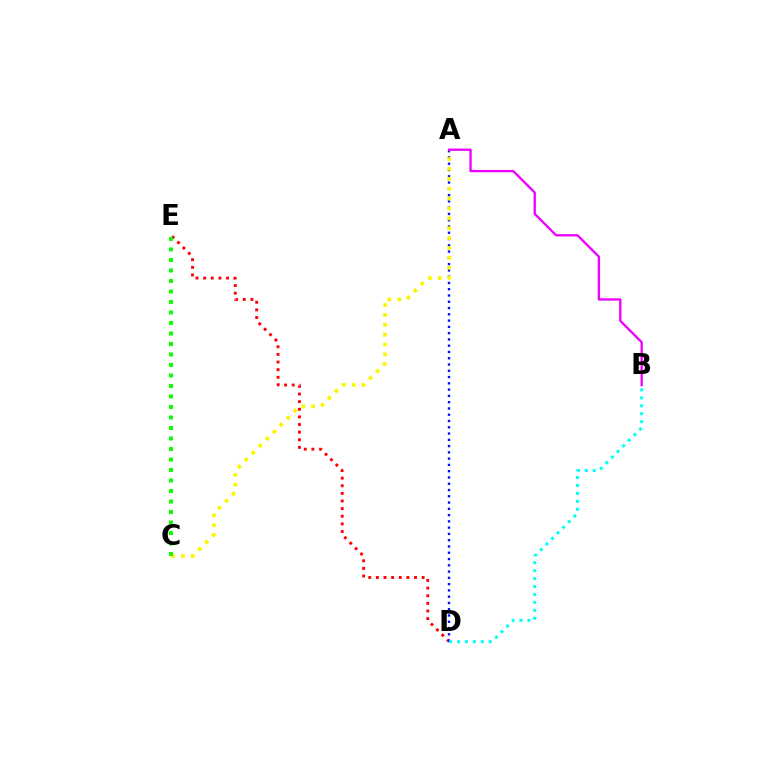{('D', 'E'): [{'color': '#ff0000', 'line_style': 'dotted', 'thickness': 2.07}], ('A', 'D'): [{'color': '#0010ff', 'line_style': 'dotted', 'thickness': 1.7}], ('A', 'C'): [{'color': '#fcf500', 'line_style': 'dotted', 'thickness': 2.68}], ('B', 'D'): [{'color': '#00fff6', 'line_style': 'dotted', 'thickness': 2.15}], ('A', 'B'): [{'color': '#ee00ff', 'line_style': 'solid', 'thickness': 1.67}], ('C', 'E'): [{'color': '#08ff00', 'line_style': 'dotted', 'thickness': 2.85}]}